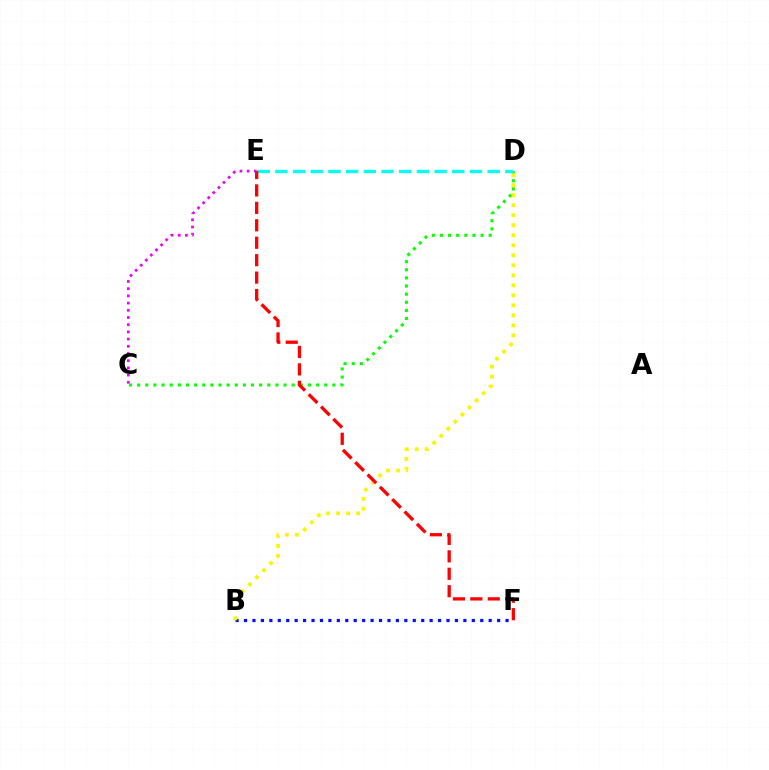{('C', 'D'): [{'color': '#08ff00', 'line_style': 'dotted', 'thickness': 2.21}], ('C', 'E'): [{'color': '#ee00ff', 'line_style': 'dotted', 'thickness': 1.96}], ('B', 'F'): [{'color': '#0010ff', 'line_style': 'dotted', 'thickness': 2.29}], ('B', 'D'): [{'color': '#fcf500', 'line_style': 'dotted', 'thickness': 2.72}], ('D', 'E'): [{'color': '#00fff6', 'line_style': 'dashed', 'thickness': 2.4}], ('E', 'F'): [{'color': '#ff0000', 'line_style': 'dashed', 'thickness': 2.37}]}